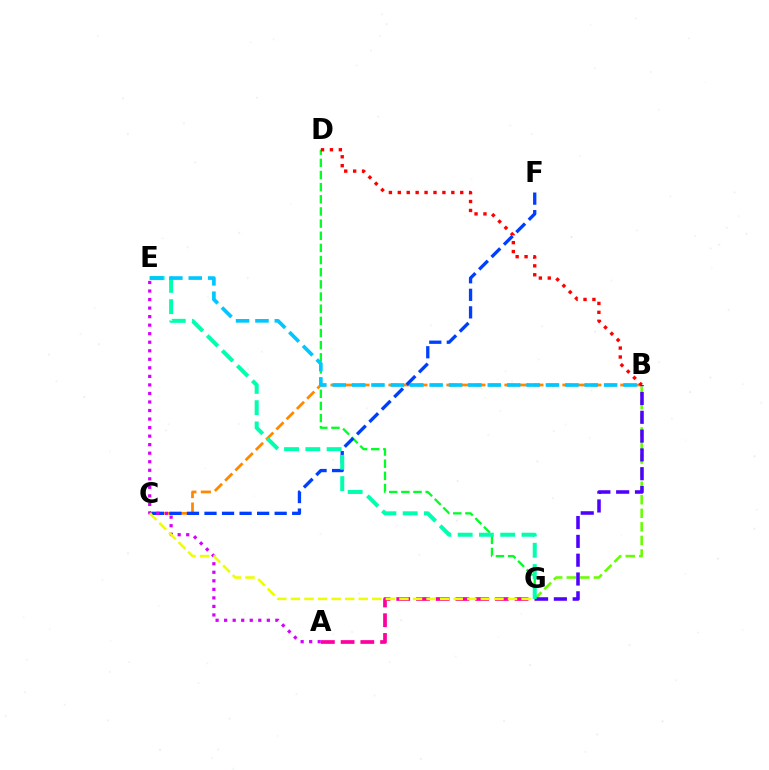{('B', 'G'): [{'color': '#66ff00', 'line_style': 'dashed', 'thickness': 1.84}, {'color': '#4f00ff', 'line_style': 'dashed', 'thickness': 2.56}], ('B', 'C'): [{'color': '#ff8800', 'line_style': 'dashed', 'thickness': 1.97}], ('A', 'G'): [{'color': '#ff00a0', 'line_style': 'dashed', 'thickness': 2.68}], ('D', 'G'): [{'color': '#00ff27', 'line_style': 'dashed', 'thickness': 1.65}], ('C', 'F'): [{'color': '#003fff', 'line_style': 'dashed', 'thickness': 2.38}], ('A', 'E'): [{'color': '#d600ff', 'line_style': 'dotted', 'thickness': 2.32}], ('E', 'G'): [{'color': '#00ffaf', 'line_style': 'dashed', 'thickness': 2.89}], ('C', 'G'): [{'color': '#eeff00', 'line_style': 'dashed', 'thickness': 1.84}], ('B', 'E'): [{'color': '#00c7ff', 'line_style': 'dashed', 'thickness': 2.63}], ('B', 'D'): [{'color': '#ff0000', 'line_style': 'dotted', 'thickness': 2.42}]}